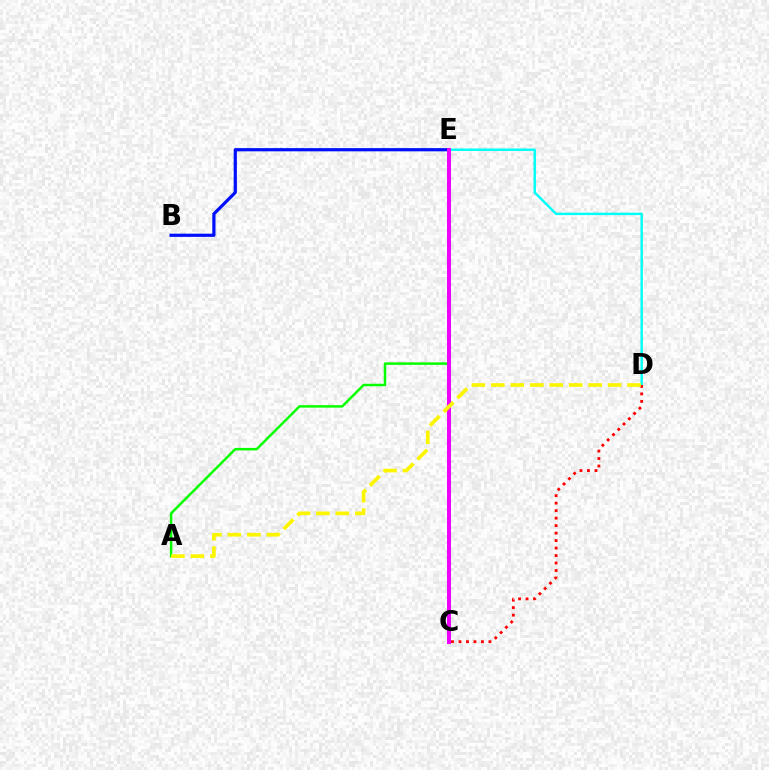{('A', 'E'): [{'color': '#08ff00', 'line_style': 'solid', 'thickness': 1.8}], ('D', 'E'): [{'color': '#00fff6', 'line_style': 'solid', 'thickness': 1.77}], ('C', 'D'): [{'color': '#ff0000', 'line_style': 'dotted', 'thickness': 2.03}], ('B', 'E'): [{'color': '#0010ff', 'line_style': 'solid', 'thickness': 2.31}], ('C', 'E'): [{'color': '#ee00ff', 'line_style': 'solid', 'thickness': 2.87}], ('A', 'D'): [{'color': '#fcf500', 'line_style': 'dashed', 'thickness': 2.65}]}